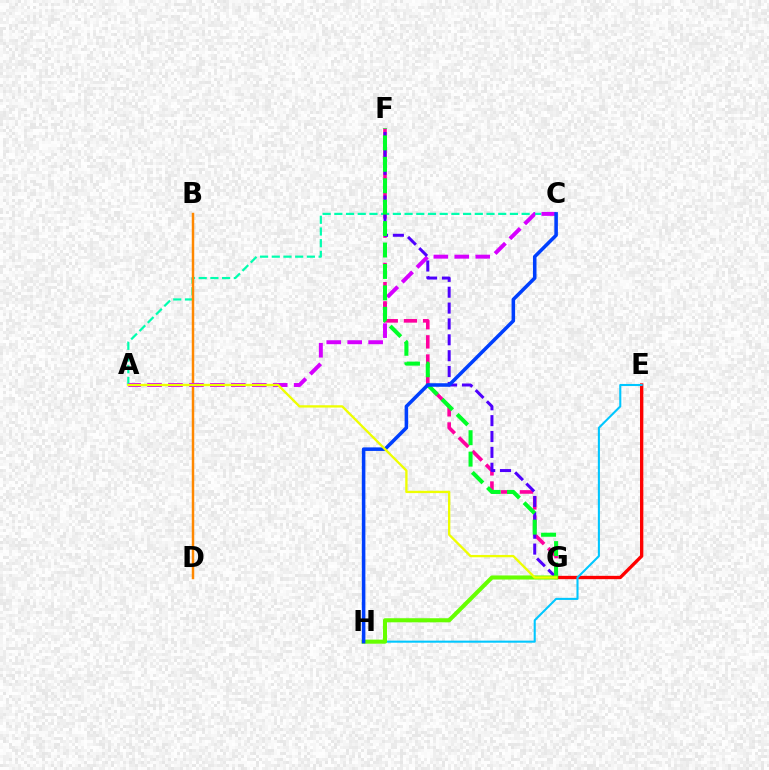{('A', 'C'): [{'color': '#00ffaf', 'line_style': 'dashed', 'thickness': 1.59}, {'color': '#d600ff', 'line_style': 'dashed', 'thickness': 2.85}], ('B', 'D'): [{'color': '#ff8800', 'line_style': 'solid', 'thickness': 1.78}], ('E', 'G'): [{'color': '#ff0000', 'line_style': 'solid', 'thickness': 2.4}], ('F', 'G'): [{'color': '#ff00a0', 'line_style': 'dashed', 'thickness': 2.61}, {'color': '#4f00ff', 'line_style': 'dashed', 'thickness': 2.16}, {'color': '#00ff27', 'line_style': 'dashed', 'thickness': 2.91}], ('E', 'H'): [{'color': '#00c7ff', 'line_style': 'solid', 'thickness': 1.5}], ('G', 'H'): [{'color': '#66ff00', 'line_style': 'solid', 'thickness': 2.94}], ('C', 'H'): [{'color': '#003fff', 'line_style': 'solid', 'thickness': 2.55}], ('A', 'G'): [{'color': '#eeff00', 'line_style': 'solid', 'thickness': 1.67}]}